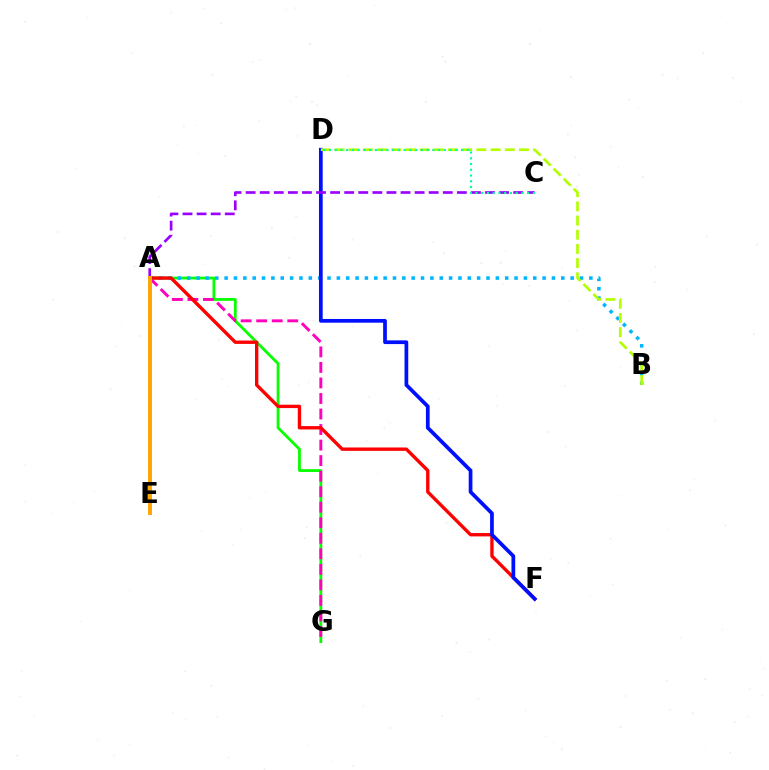{('A', 'G'): [{'color': '#08ff00', 'line_style': 'solid', 'thickness': 2.02}, {'color': '#ff00bd', 'line_style': 'dashed', 'thickness': 2.11}], ('A', 'B'): [{'color': '#00b5ff', 'line_style': 'dotted', 'thickness': 2.54}], ('A', 'F'): [{'color': '#ff0000', 'line_style': 'solid', 'thickness': 2.42}], ('D', 'F'): [{'color': '#0010ff', 'line_style': 'solid', 'thickness': 2.68}], ('A', 'C'): [{'color': '#9b00ff', 'line_style': 'dashed', 'thickness': 1.91}], ('A', 'E'): [{'color': '#ffa500', 'line_style': 'solid', 'thickness': 2.82}], ('B', 'D'): [{'color': '#b3ff00', 'line_style': 'dashed', 'thickness': 1.93}], ('C', 'D'): [{'color': '#00ff9d', 'line_style': 'dotted', 'thickness': 1.56}]}